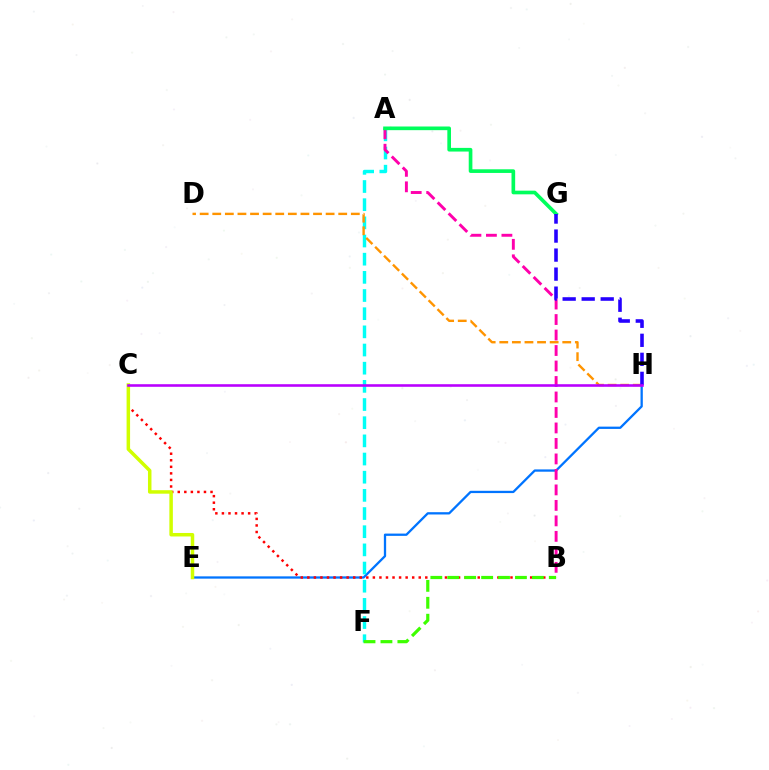{('E', 'H'): [{'color': '#0074ff', 'line_style': 'solid', 'thickness': 1.65}], ('A', 'F'): [{'color': '#00fff6', 'line_style': 'dashed', 'thickness': 2.47}], ('A', 'B'): [{'color': '#ff00ac', 'line_style': 'dashed', 'thickness': 2.1}], ('D', 'H'): [{'color': '#ff9400', 'line_style': 'dashed', 'thickness': 1.71}], ('B', 'C'): [{'color': '#ff0000', 'line_style': 'dotted', 'thickness': 1.78}], ('B', 'F'): [{'color': '#3dff00', 'line_style': 'dashed', 'thickness': 2.3}], ('A', 'G'): [{'color': '#00ff5c', 'line_style': 'solid', 'thickness': 2.64}], ('C', 'E'): [{'color': '#d1ff00', 'line_style': 'solid', 'thickness': 2.52}], ('G', 'H'): [{'color': '#2500ff', 'line_style': 'dashed', 'thickness': 2.58}], ('C', 'H'): [{'color': '#b900ff', 'line_style': 'solid', 'thickness': 1.87}]}